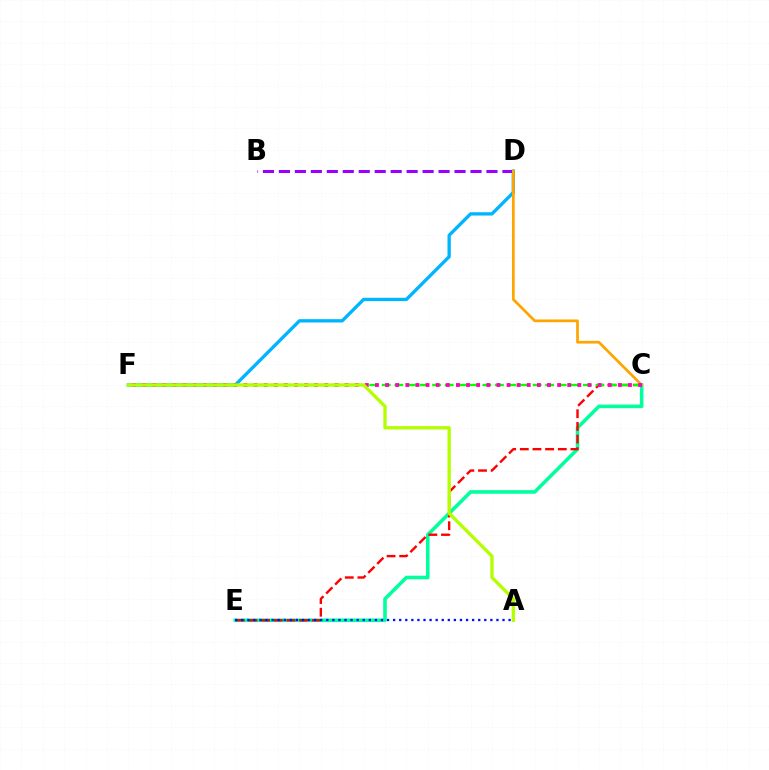{('C', 'E'): [{'color': '#00ff9d', 'line_style': 'solid', 'thickness': 2.57}, {'color': '#ff0000', 'line_style': 'dashed', 'thickness': 1.72}], ('D', 'F'): [{'color': '#00b5ff', 'line_style': 'solid', 'thickness': 2.39}], ('C', 'F'): [{'color': '#08ff00', 'line_style': 'dashed', 'thickness': 1.71}, {'color': '#ff00bd', 'line_style': 'dotted', 'thickness': 2.75}], ('B', 'D'): [{'color': '#9b00ff', 'line_style': 'dashed', 'thickness': 2.17}], ('C', 'D'): [{'color': '#ffa500', 'line_style': 'solid', 'thickness': 1.96}], ('A', 'E'): [{'color': '#0010ff', 'line_style': 'dotted', 'thickness': 1.65}], ('A', 'F'): [{'color': '#b3ff00', 'line_style': 'solid', 'thickness': 2.4}]}